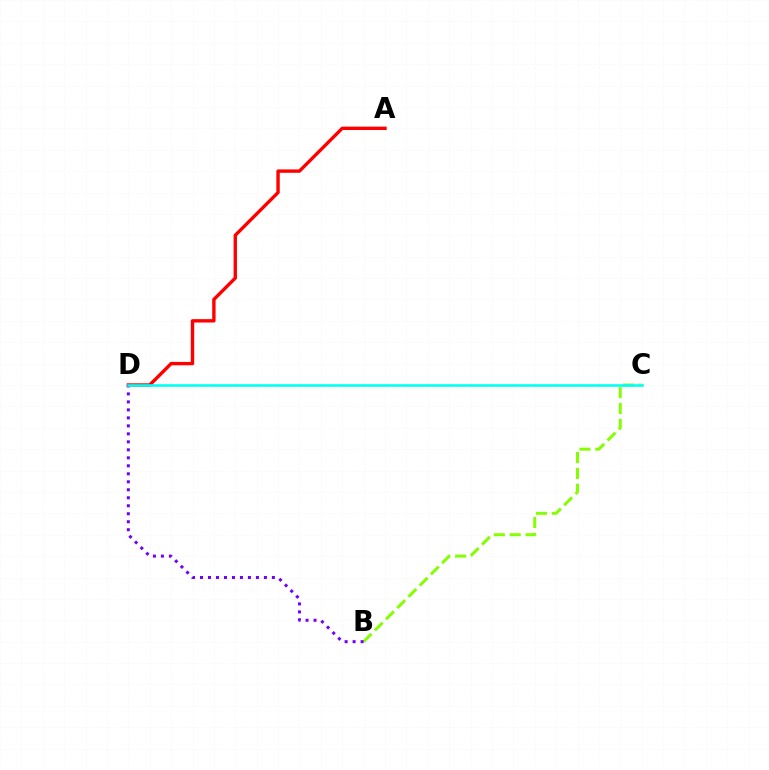{('A', 'D'): [{'color': '#ff0000', 'line_style': 'solid', 'thickness': 2.43}], ('B', 'C'): [{'color': '#84ff00', 'line_style': 'dashed', 'thickness': 2.16}], ('B', 'D'): [{'color': '#7200ff', 'line_style': 'dotted', 'thickness': 2.17}], ('C', 'D'): [{'color': '#00fff6', 'line_style': 'solid', 'thickness': 1.87}]}